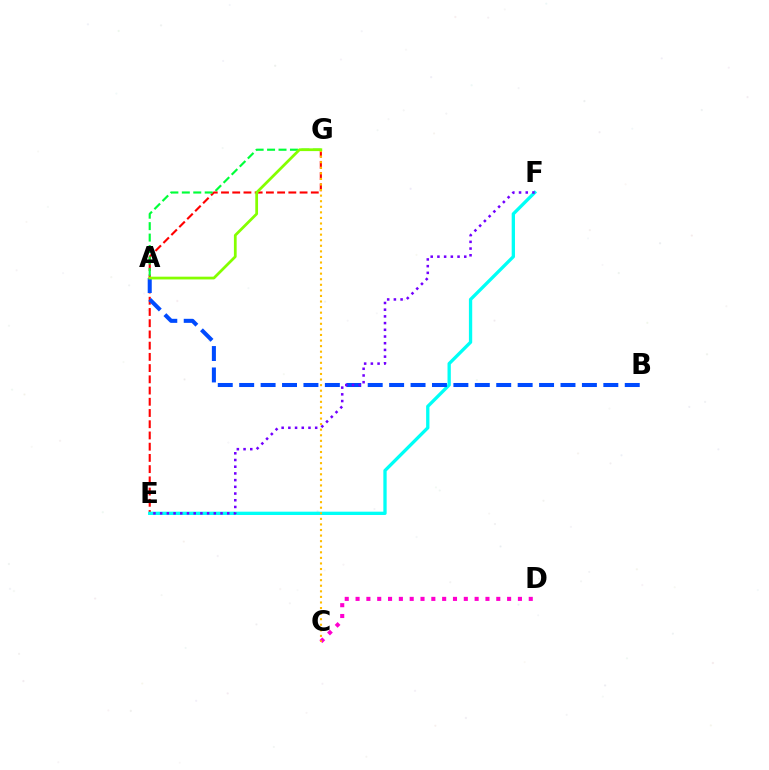{('C', 'D'): [{'color': '#ff00cf', 'line_style': 'dotted', 'thickness': 2.94}], ('E', 'G'): [{'color': '#ff0000', 'line_style': 'dashed', 'thickness': 1.52}], ('E', 'F'): [{'color': '#00fff6', 'line_style': 'solid', 'thickness': 2.38}, {'color': '#7200ff', 'line_style': 'dotted', 'thickness': 1.82}], ('A', 'B'): [{'color': '#004bff', 'line_style': 'dashed', 'thickness': 2.91}], ('A', 'G'): [{'color': '#00ff39', 'line_style': 'dashed', 'thickness': 1.55}, {'color': '#84ff00', 'line_style': 'solid', 'thickness': 1.98}], ('C', 'G'): [{'color': '#ffbd00', 'line_style': 'dotted', 'thickness': 1.51}]}